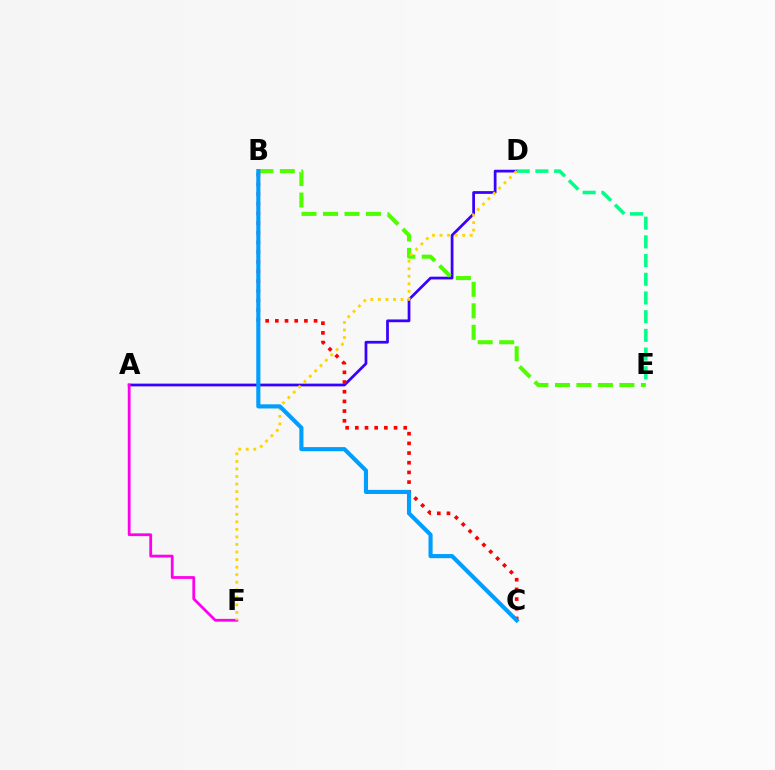{('A', 'D'): [{'color': '#3700ff', 'line_style': 'solid', 'thickness': 1.98}], ('A', 'F'): [{'color': '#ff00ed', 'line_style': 'solid', 'thickness': 2.01}], ('B', 'E'): [{'color': '#4fff00', 'line_style': 'dashed', 'thickness': 2.92}], ('D', 'E'): [{'color': '#00ff86', 'line_style': 'dashed', 'thickness': 2.54}], ('B', 'C'): [{'color': '#ff0000', 'line_style': 'dotted', 'thickness': 2.63}, {'color': '#009eff', 'line_style': 'solid', 'thickness': 2.97}], ('D', 'F'): [{'color': '#ffd500', 'line_style': 'dotted', 'thickness': 2.05}]}